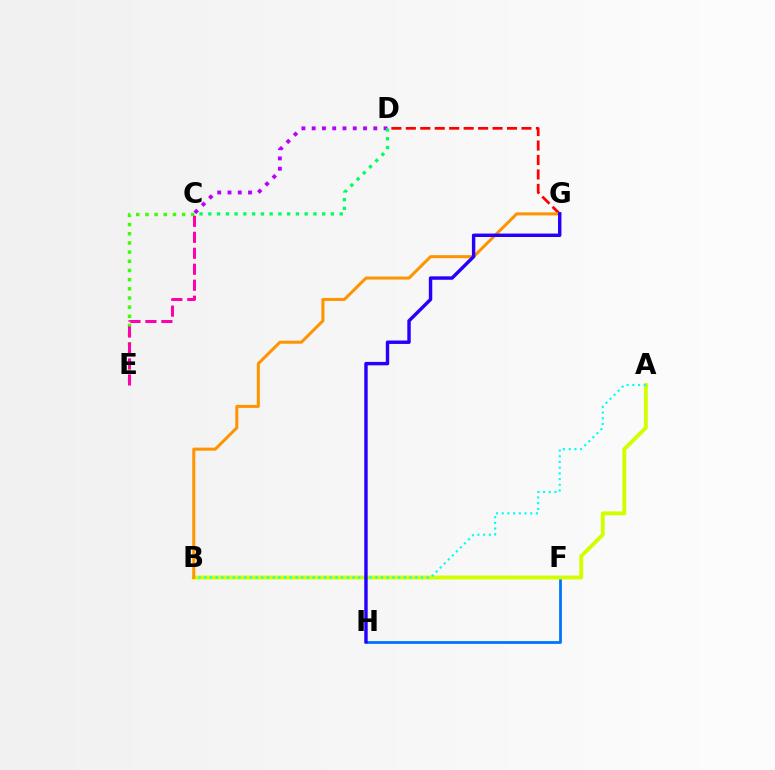{('D', 'G'): [{'color': '#ff0000', 'line_style': 'dashed', 'thickness': 1.96}], ('F', 'H'): [{'color': '#0074ff', 'line_style': 'solid', 'thickness': 2.0}], ('C', 'E'): [{'color': '#3dff00', 'line_style': 'dotted', 'thickness': 2.49}, {'color': '#ff00ac', 'line_style': 'dashed', 'thickness': 2.17}], ('C', 'D'): [{'color': '#b900ff', 'line_style': 'dotted', 'thickness': 2.79}, {'color': '#00ff5c', 'line_style': 'dotted', 'thickness': 2.38}], ('A', 'B'): [{'color': '#d1ff00', 'line_style': 'solid', 'thickness': 2.8}, {'color': '#00fff6', 'line_style': 'dotted', 'thickness': 1.55}], ('B', 'G'): [{'color': '#ff9400', 'line_style': 'solid', 'thickness': 2.18}], ('G', 'H'): [{'color': '#2500ff', 'line_style': 'solid', 'thickness': 2.46}]}